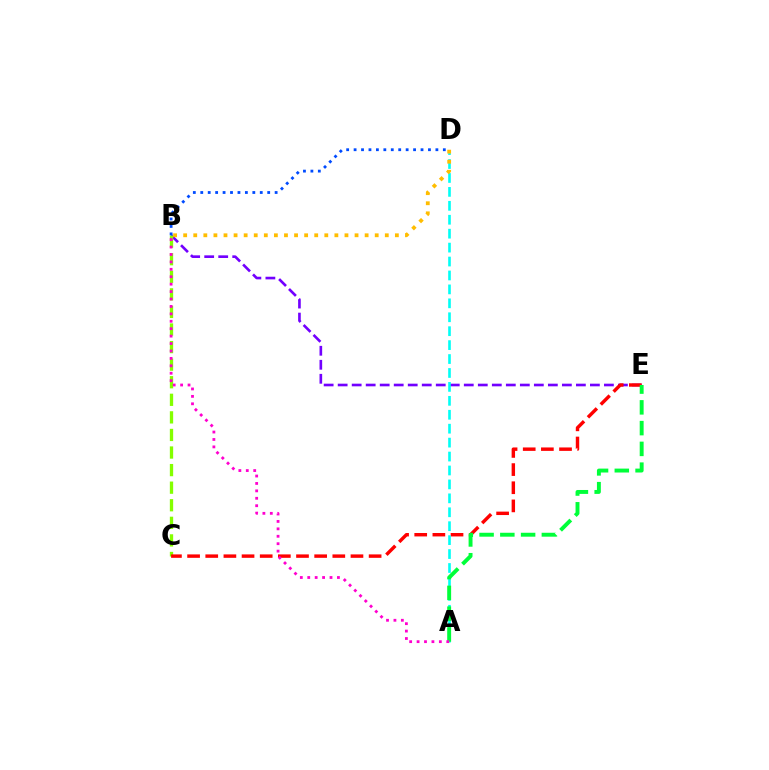{('B', 'E'): [{'color': '#7200ff', 'line_style': 'dashed', 'thickness': 1.9}], ('B', 'C'): [{'color': '#84ff00', 'line_style': 'dashed', 'thickness': 2.39}], ('C', 'E'): [{'color': '#ff0000', 'line_style': 'dashed', 'thickness': 2.47}], ('A', 'D'): [{'color': '#00fff6', 'line_style': 'dashed', 'thickness': 1.89}], ('A', 'E'): [{'color': '#00ff39', 'line_style': 'dashed', 'thickness': 2.82}], ('A', 'B'): [{'color': '#ff00cf', 'line_style': 'dotted', 'thickness': 2.02}], ('B', 'D'): [{'color': '#004bff', 'line_style': 'dotted', 'thickness': 2.02}, {'color': '#ffbd00', 'line_style': 'dotted', 'thickness': 2.74}]}